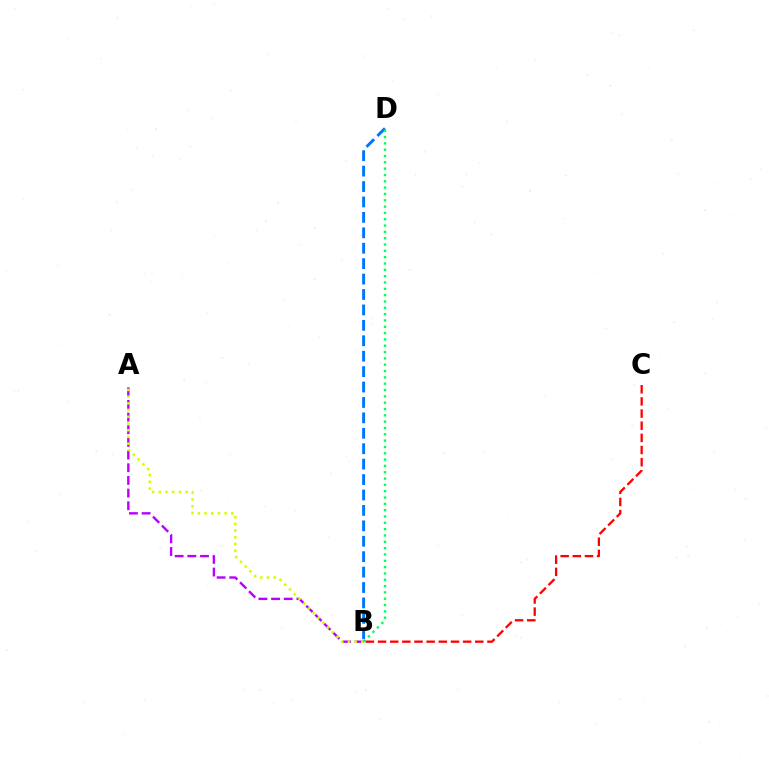{('A', 'B'): [{'color': '#b900ff', 'line_style': 'dashed', 'thickness': 1.72}, {'color': '#d1ff00', 'line_style': 'dotted', 'thickness': 1.82}], ('B', 'D'): [{'color': '#0074ff', 'line_style': 'dashed', 'thickness': 2.1}, {'color': '#00ff5c', 'line_style': 'dotted', 'thickness': 1.72}], ('B', 'C'): [{'color': '#ff0000', 'line_style': 'dashed', 'thickness': 1.65}]}